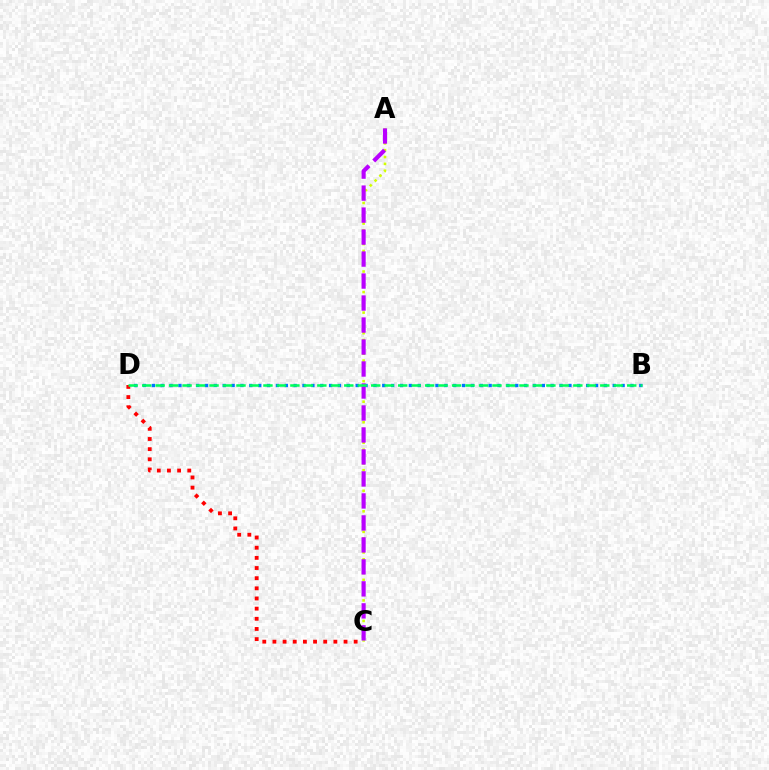{('A', 'C'): [{'color': '#d1ff00', 'line_style': 'dotted', 'thickness': 1.86}, {'color': '#b900ff', 'line_style': 'dashed', 'thickness': 2.99}], ('C', 'D'): [{'color': '#ff0000', 'line_style': 'dotted', 'thickness': 2.76}], ('B', 'D'): [{'color': '#0074ff', 'line_style': 'dotted', 'thickness': 2.41}, {'color': '#00ff5c', 'line_style': 'dashed', 'thickness': 1.83}]}